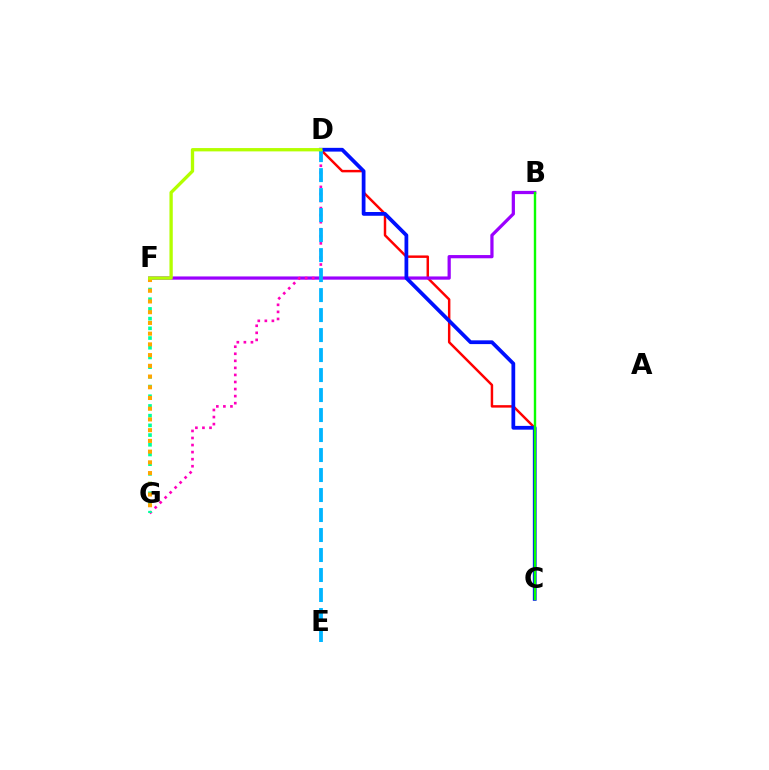{('C', 'D'): [{'color': '#ff0000', 'line_style': 'solid', 'thickness': 1.77}, {'color': '#0010ff', 'line_style': 'solid', 'thickness': 2.71}], ('B', 'F'): [{'color': '#9b00ff', 'line_style': 'solid', 'thickness': 2.32}], ('D', 'G'): [{'color': '#ff00bd', 'line_style': 'dotted', 'thickness': 1.92}], ('F', 'G'): [{'color': '#00ff9d', 'line_style': 'dotted', 'thickness': 2.64}, {'color': '#ffa500', 'line_style': 'dotted', 'thickness': 2.91}], ('B', 'C'): [{'color': '#08ff00', 'line_style': 'solid', 'thickness': 1.72}], ('D', 'E'): [{'color': '#00b5ff', 'line_style': 'dashed', 'thickness': 2.72}], ('D', 'F'): [{'color': '#b3ff00', 'line_style': 'solid', 'thickness': 2.39}]}